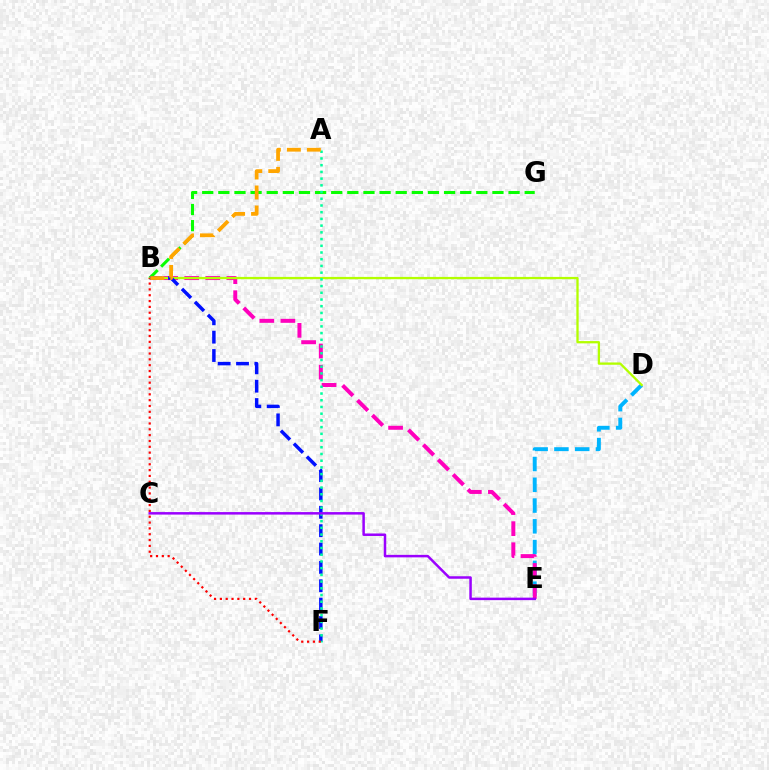{('D', 'E'): [{'color': '#00b5ff', 'line_style': 'dashed', 'thickness': 2.82}], ('B', 'E'): [{'color': '#ff00bd', 'line_style': 'dashed', 'thickness': 2.86}], ('B', 'G'): [{'color': '#08ff00', 'line_style': 'dashed', 'thickness': 2.19}], ('B', 'D'): [{'color': '#b3ff00', 'line_style': 'solid', 'thickness': 1.66}], ('B', 'F'): [{'color': '#0010ff', 'line_style': 'dashed', 'thickness': 2.49}, {'color': '#ff0000', 'line_style': 'dotted', 'thickness': 1.58}], ('A', 'F'): [{'color': '#00ff9d', 'line_style': 'dotted', 'thickness': 1.82}], ('C', 'E'): [{'color': '#9b00ff', 'line_style': 'solid', 'thickness': 1.8}], ('A', 'B'): [{'color': '#ffa500', 'line_style': 'dashed', 'thickness': 2.72}]}